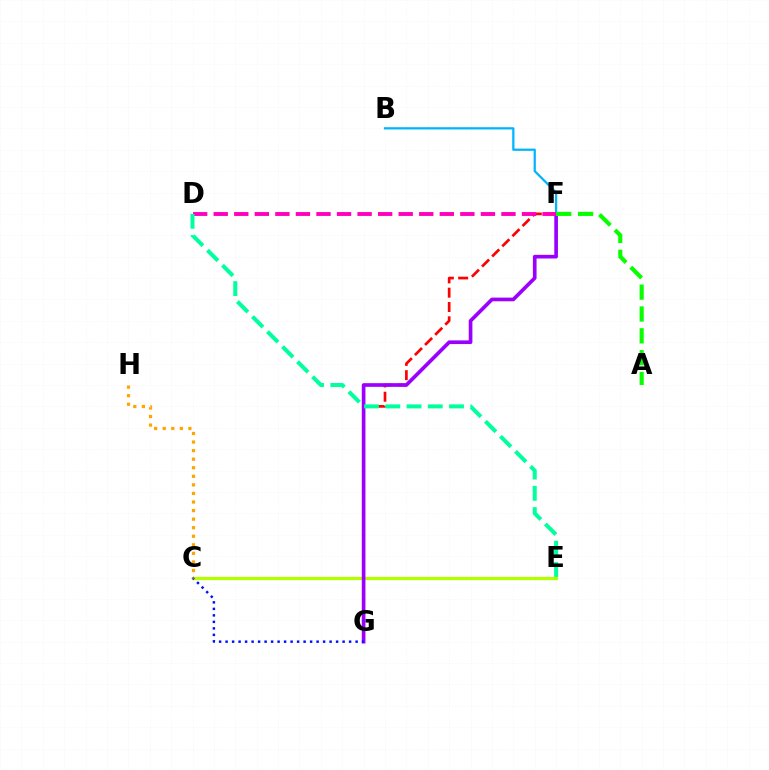{('C', 'E'): [{'color': '#b3ff00', 'line_style': 'solid', 'thickness': 2.33}], ('F', 'G'): [{'color': '#ff0000', 'line_style': 'dashed', 'thickness': 1.94}, {'color': '#9b00ff', 'line_style': 'solid', 'thickness': 2.64}], ('C', 'G'): [{'color': '#0010ff', 'line_style': 'dotted', 'thickness': 1.77}], ('C', 'H'): [{'color': '#ffa500', 'line_style': 'dotted', 'thickness': 2.33}], ('B', 'F'): [{'color': '#00b5ff', 'line_style': 'solid', 'thickness': 1.61}], ('A', 'F'): [{'color': '#08ff00', 'line_style': 'dashed', 'thickness': 2.97}], ('D', 'F'): [{'color': '#ff00bd', 'line_style': 'dashed', 'thickness': 2.79}], ('D', 'E'): [{'color': '#00ff9d', 'line_style': 'dashed', 'thickness': 2.89}]}